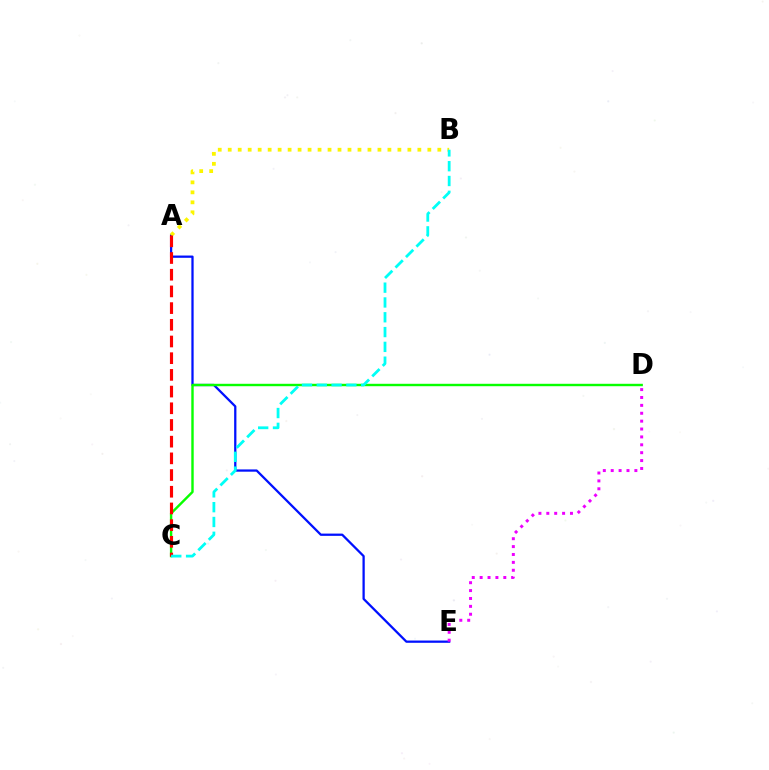{('A', 'E'): [{'color': '#0010ff', 'line_style': 'solid', 'thickness': 1.63}], ('C', 'D'): [{'color': '#08ff00', 'line_style': 'solid', 'thickness': 1.74}], ('A', 'B'): [{'color': '#fcf500', 'line_style': 'dotted', 'thickness': 2.71}], ('A', 'C'): [{'color': '#ff0000', 'line_style': 'dashed', 'thickness': 2.27}], ('B', 'C'): [{'color': '#00fff6', 'line_style': 'dashed', 'thickness': 2.01}], ('D', 'E'): [{'color': '#ee00ff', 'line_style': 'dotted', 'thickness': 2.14}]}